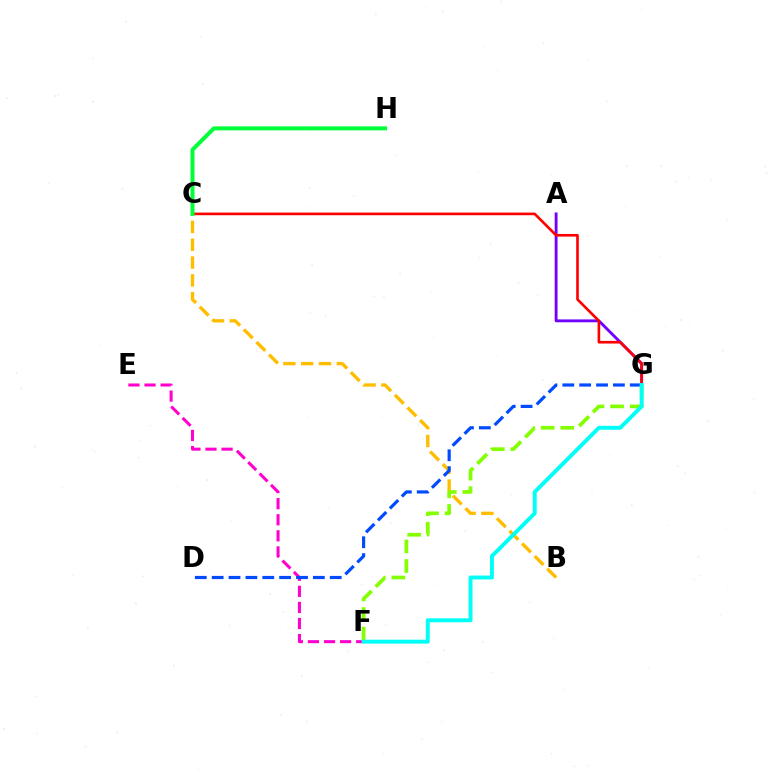{('E', 'F'): [{'color': '#ff00cf', 'line_style': 'dashed', 'thickness': 2.19}], ('A', 'G'): [{'color': '#7200ff', 'line_style': 'solid', 'thickness': 2.06}], ('C', 'G'): [{'color': '#ff0000', 'line_style': 'solid', 'thickness': 1.9}], ('B', 'C'): [{'color': '#ffbd00', 'line_style': 'dashed', 'thickness': 2.42}], ('D', 'G'): [{'color': '#004bff', 'line_style': 'dashed', 'thickness': 2.29}], ('F', 'G'): [{'color': '#84ff00', 'line_style': 'dashed', 'thickness': 2.66}, {'color': '#00fff6', 'line_style': 'solid', 'thickness': 2.82}], ('C', 'H'): [{'color': '#00ff39', 'line_style': 'solid', 'thickness': 2.87}]}